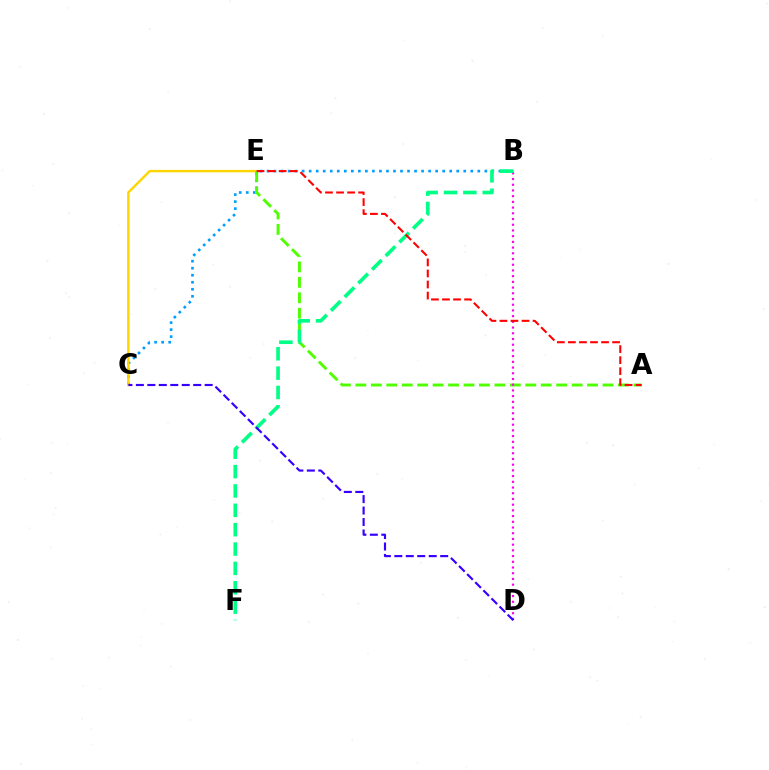{('B', 'C'): [{'color': '#009eff', 'line_style': 'dotted', 'thickness': 1.91}], ('C', 'E'): [{'color': '#ffd500', 'line_style': 'solid', 'thickness': 1.74}], ('A', 'E'): [{'color': '#4fff00', 'line_style': 'dashed', 'thickness': 2.1}, {'color': '#ff0000', 'line_style': 'dashed', 'thickness': 1.5}], ('B', 'D'): [{'color': '#ff00ed', 'line_style': 'dotted', 'thickness': 1.55}], ('B', 'F'): [{'color': '#00ff86', 'line_style': 'dashed', 'thickness': 2.63}], ('C', 'D'): [{'color': '#3700ff', 'line_style': 'dashed', 'thickness': 1.56}]}